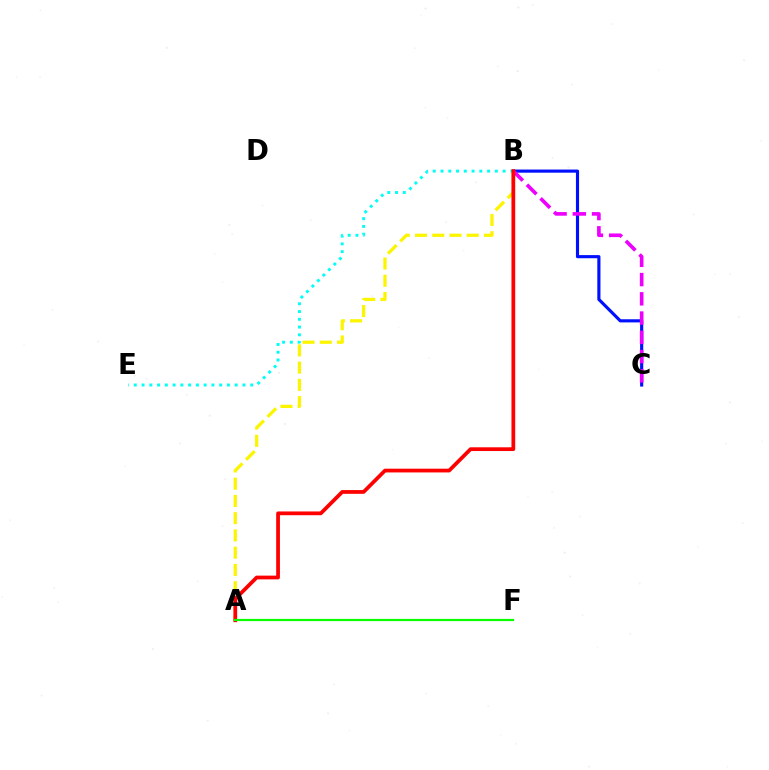{('B', 'C'): [{'color': '#0010ff', 'line_style': 'solid', 'thickness': 2.26}, {'color': '#ee00ff', 'line_style': 'dashed', 'thickness': 2.61}], ('B', 'E'): [{'color': '#00fff6', 'line_style': 'dotted', 'thickness': 2.11}], ('A', 'B'): [{'color': '#fcf500', 'line_style': 'dashed', 'thickness': 2.34}, {'color': '#ff0000', 'line_style': 'solid', 'thickness': 2.7}], ('A', 'F'): [{'color': '#08ff00', 'line_style': 'solid', 'thickness': 1.59}]}